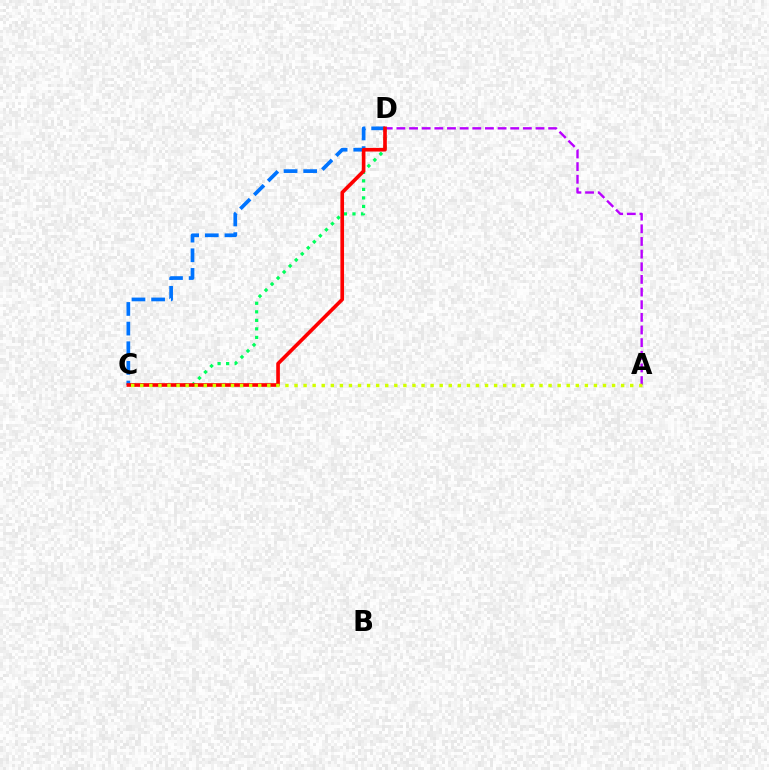{('A', 'D'): [{'color': '#b900ff', 'line_style': 'dashed', 'thickness': 1.72}], ('C', 'D'): [{'color': '#00ff5c', 'line_style': 'dotted', 'thickness': 2.32}, {'color': '#0074ff', 'line_style': 'dashed', 'thickness': 2.67}, {'color': '#ff0000', 'line_style': 'solid', 'thickness': 2.62}], ('A', 'C'): [{'color': '#d1ff00', 'line_style': 'dotted', 'thickness': 2.47}]}